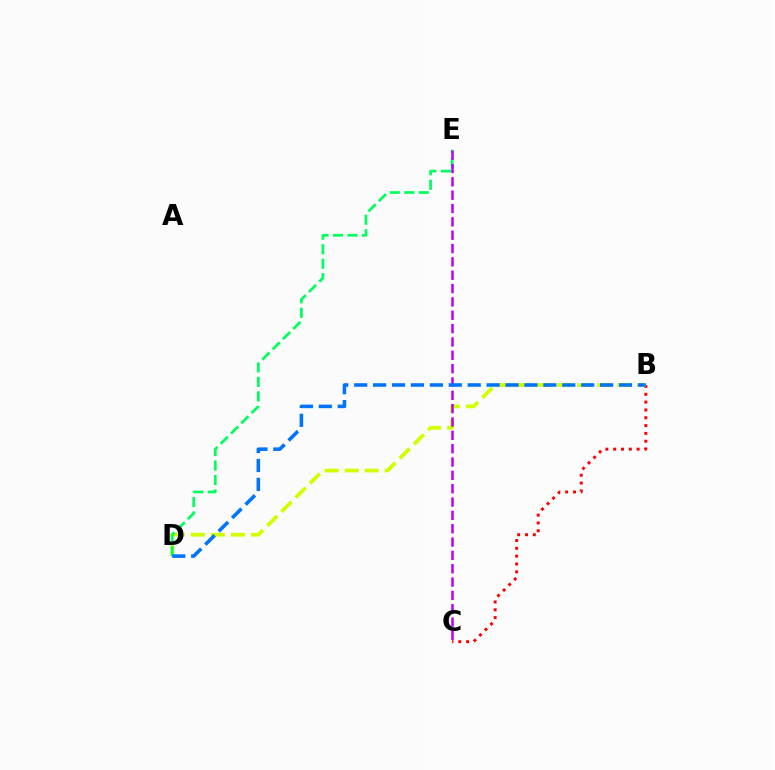{('B', 'C'): [{'color': '#ff0000', 'line_style': 'dotted', 'thickness': 2.12}], ('B', 'D'): [{'color': '#d1ff00', 'line_style': 'dashed', 'thickness': 2.72}, {'color': '#0074ff', 'line_style': 'dashed', 'thickness': 2.57}], ('D', 'E'): [{'color': '#00ff5c', 'line_style': 'dashed', 'thickness': 1.97}], ('C', 'E'): [{'color': '#b900ff', 'line_style': 'dashed', 'thickness': 1.81}]}